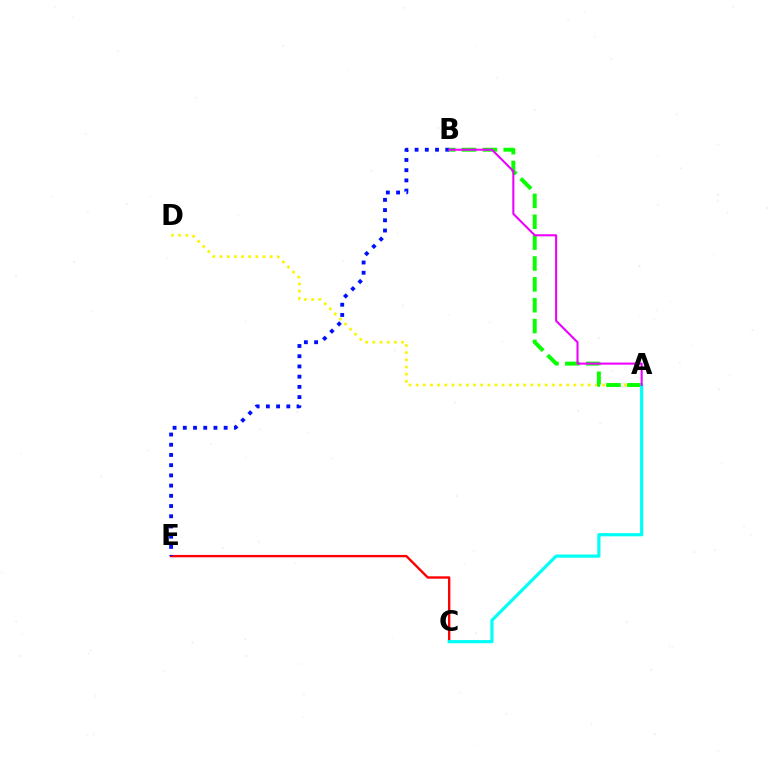{('C', 'E'): [{'color': '#ff0000', 'line_style': 'solid', 'thickness': 1.71}], ('A', 'D'): [{'color': '#fcf500', 'line_style': 'dotted', 'thickness': 1.95}], ('A', 'B'): [{'color': '#08ff00', 'line_style': 'dashed', 'thickness': 2.83}, {'color': '#ee00ff', 'line_style': 'solid', 'thickness': 1.5}], ('A', 'C'): [{'color': '#00fff6', 'line_style': 'solid', 'thickness': 2.29}], ('B', 'E'): [{'color': '#0010ff', 'line_style': 'dotted', 'thickness': 2.78}]}